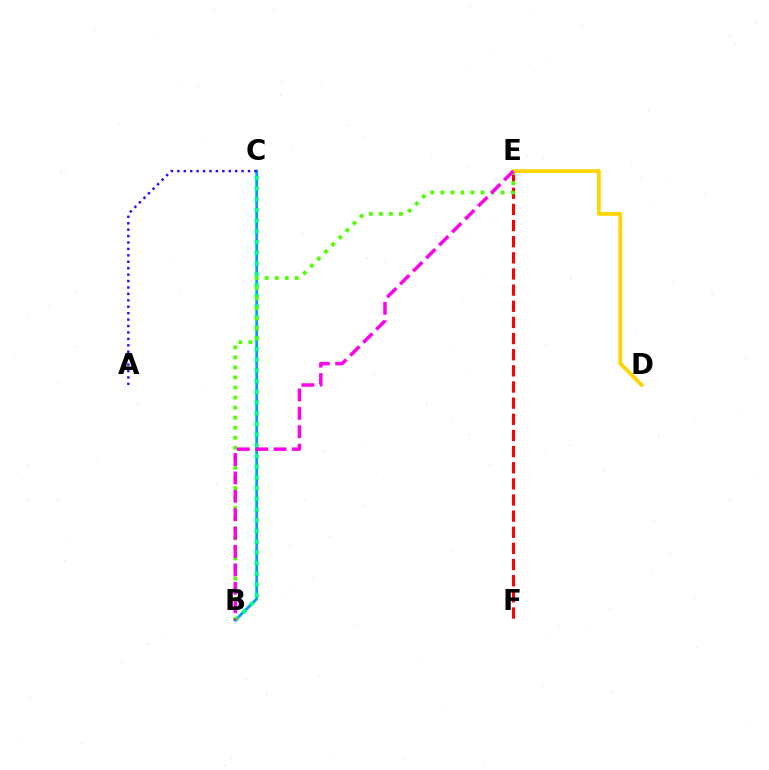{('E', 'F'): [{'color': '#ff0000', 'line_style': 'dashed', 'thickness': 2.19}], ('B', 'C'): [{'color': '#009eff', 'line_style': 'solid', 'thickness': 2.01}, {'color': '#00ff86', 'line_style': 'dotted', 'thickness': 2.91}], ('B', 'E'): [{'color': '#4fff00', 'line_style': 'dotted', 'thickness': 2.73}, {'color': '#ff00ed', 'line_style': 'dashed', 'thickness': 2.5}], ('A', 'C'): [{'color': '#3700ff', 'line_style': 'dotted', 'thickness': 1.75}], ('D', 'E'): [{'color': '#ffd500', 'line_style': 'solid', 'thickness': 2.73}]}